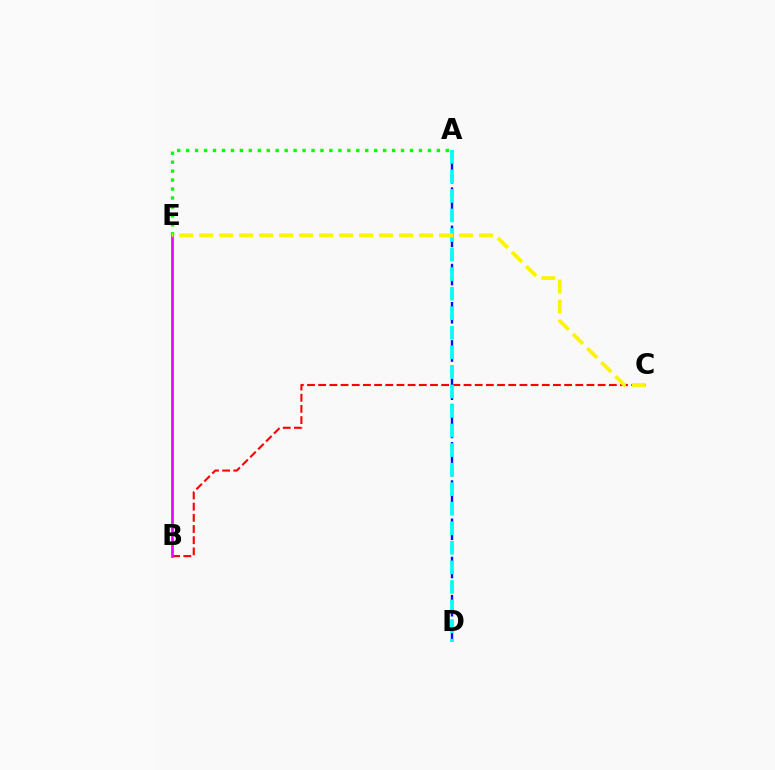{('B', 'C'): [{'color': '#ff0000', 'line_style': 'dashed', 'thickness': 1.52}], ('A', 'D'): [{'color': '#0010ff', 'line_style': 'dashed', 'thickness': 1.73}, {'color': '#00fff6', 'line_style': 'dashed', 'thickness': 2.66}], ('B', 'E'): [{'color': '#ee00ff', 'line_style': 'solid', 'thickness': 1.93}], ('A', 'E'): [{'color': '#08ff00', 'line_style': 'dotted', 'thickness': 2.43}], ('C', 'E'): [{'color': '#fcf500', 'line_style': 'dashed', 'thickness': 2.71}]}